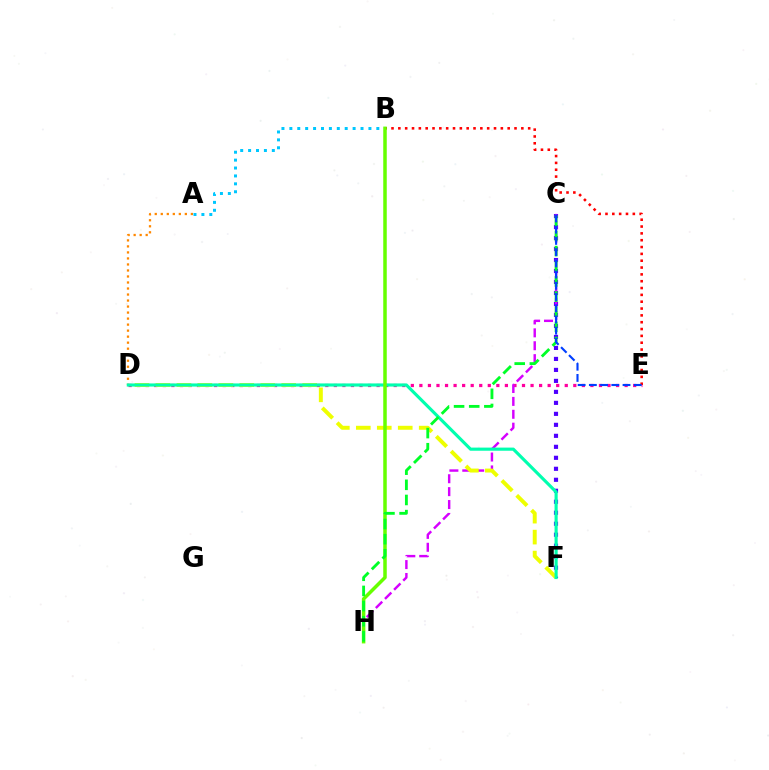{('A', 'D'): [{'color': '#ff8800', 'line_style': 'dotted', 'thickness': 1.63}], ('D', 'E'): [{'color': '#ff00a0', 'line_style': 'dotted', 'thickness': 2.32}], ('B', 'E'): [{'color': '#ff0000', 'line_style': 'dotted', 'thickness': 1.86}], ('C', 'F'): [{'color': '#4f00ff', 'line_style': 'dotted', 'thickness': 2.99}], ('C', 'H'): [{'color': '#d600ff', 'line_style': 'dashed', 'thickness': 1.75}, {'color': '#00ff27', 'line_style': 'dashed', 'thickness': 2.06}], ('D', 'F'): [{'color': '#eeff00', 'line_style': 'dashed', 'thickness': 2.85}, {'color': '#00ffaf', 'line_style': 'solid', 'thickness': 2.26}], ('A', 'B'): [{'color': '#00c7ff', 'line_style': 'dotted', 'thickness': 2.15}], ('B', 'H'): [{'color': '#66ff00', 'line_style': 'solid', 'thickness': 2.53}], ('C', 'E'): [{'color': '#003fff', 'line_style': 'dashed', 'thickness': 1.52}]}